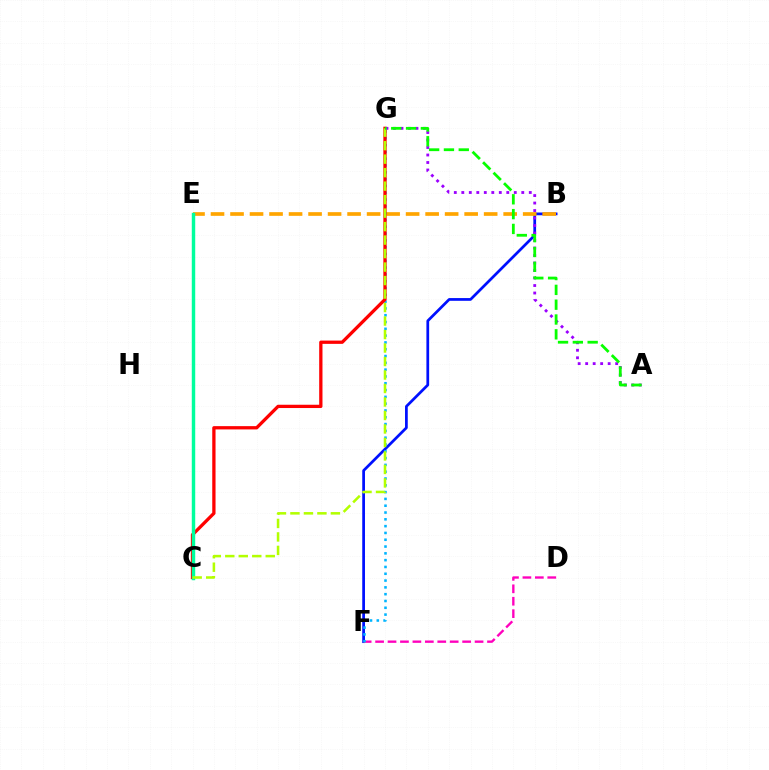{('B', 'F'): [{'color': '#0010ff', 'line_style': 'solid', 'thickness': 1.97}], ('D', 'F'): [{'color': '#ff00bd', 'line_style': 'dashed', 'thickness': 1.69}], ('B', 'E'): [{'color': '#ffa500', 'line_style': 'dashed', 'thickness': 2.65}], ('F', 'G'): [{'color': '#00b5ff', 'line_style': 'dotted', 'thickness': 1.85}], ('C', 'G'): [{'color': '#ff0000', 'line_style': 'solid', 'thickness': 2.37}, {'color': '#b3ff00', 'line_style': 'dashed', 'thickness': 1.83}], ('C', 'E'): [{'color': '#00ff9d', 'line_style': 'solid', 'thickness': 2.48}], ('A', 'G'): [{'color': '#9b00ff', 'line_style': 'dotted', 'thickness': 2.04}, {'color': '#08ff00', 'line_style': 'dashed', 'thickness': 2.01}]}